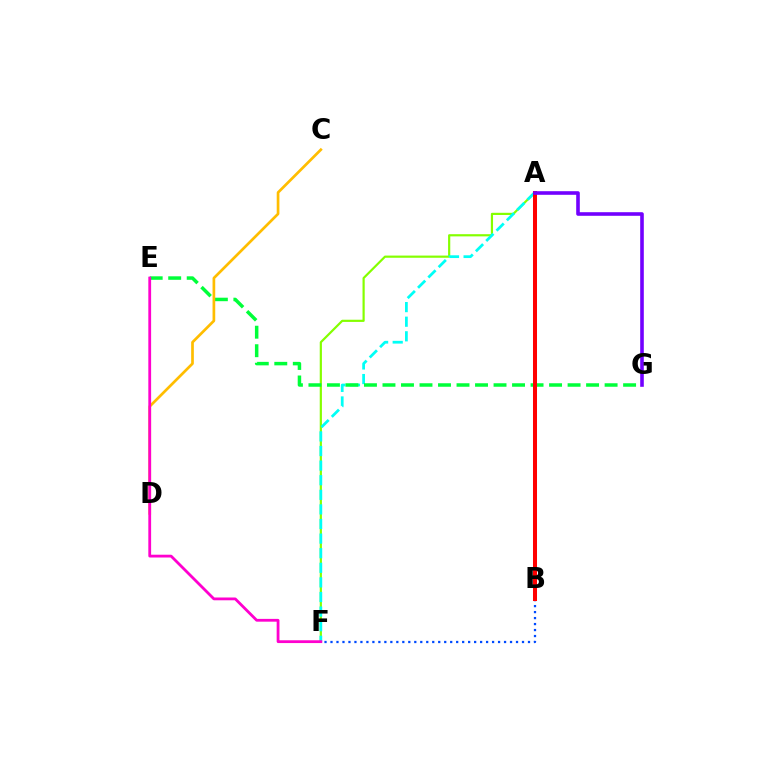{('B', 'F'): [{'color': '#004bff', 'line_style': 'dotted', 'thickness': 1.63}], ('A', 'F'): [{'color': '#84ff00', 'line_style': 'solid', 'thickness': 1.58}, {'color': '#00fff6', 'line_style': 'dashed', 'thickness': 1.98}], ('E', 'G'): [{'color': '#00ff39', 'line_style': 'dashed', 'thickness': 2.51}], ('A', 'B'): [{'color': '#ff0000', 'line_style': 'solid', 'thickness': 2.89}], ('C', 'D'): [{'color': '#ffbd00', 'line_style': 'solid', 'thickness': 1.94}], ('A', 'G'): [{'color': '#7200ff', 'line_style': 'solid', 'thickness': 2.6}], ('E', 'F'): [{'color': '#ff00cf', 'line_style': 'solid', 'thickness': 2.01}]}